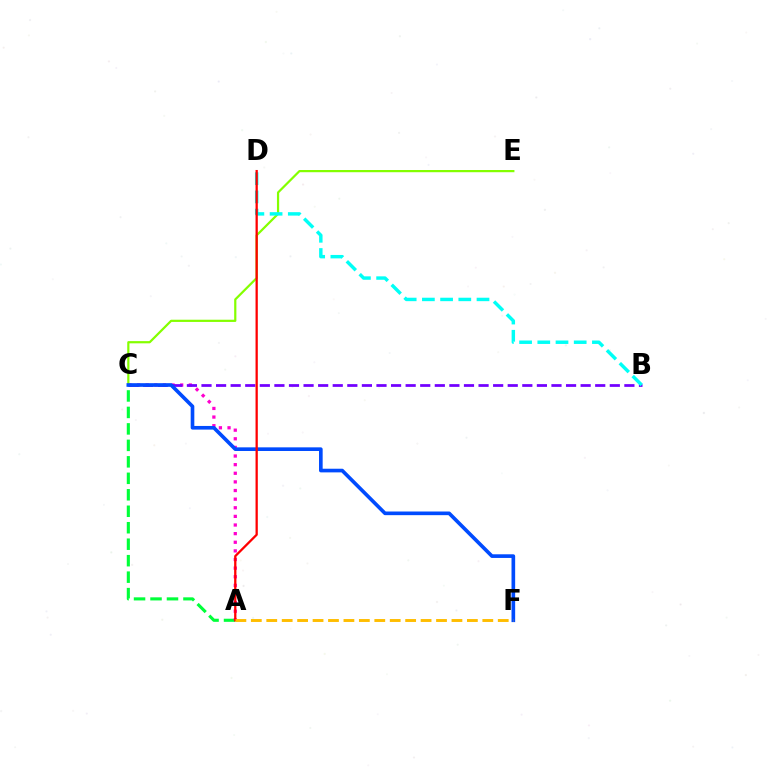{('A', 'C'): [{'color': '#00ff39', 'line_style': 'dashed', 'thickness': 2.24}, {'color': '#ff00cf', 'line_style': 'dotted', 'thickness': 2.34}], ('B', 'C'): [{'color': '#7200ff', 'line_style': 'dashed', 'thickness': 1.98}], ('C', 'E'): [{'color': '#84ff00', 'line_style': 'solid', 'thickness': 1.59}], ('B', 'D'): [{'color': '#00fff6', 'line_style': 'dashed', 'thickness': 2.47}], ('C', 'F'): [{'color': '#004bff', 'line_style': 'solid', 'thickness': 2.63}], ('A', 'D'): [{'color': '#ff0000', 'line_style': 'solid', 'thickness': 1.64}], ('A', 'F'): [{'color': '#ffbd00', 'line_style': 'dashed', 'thickness': 2.1}]}